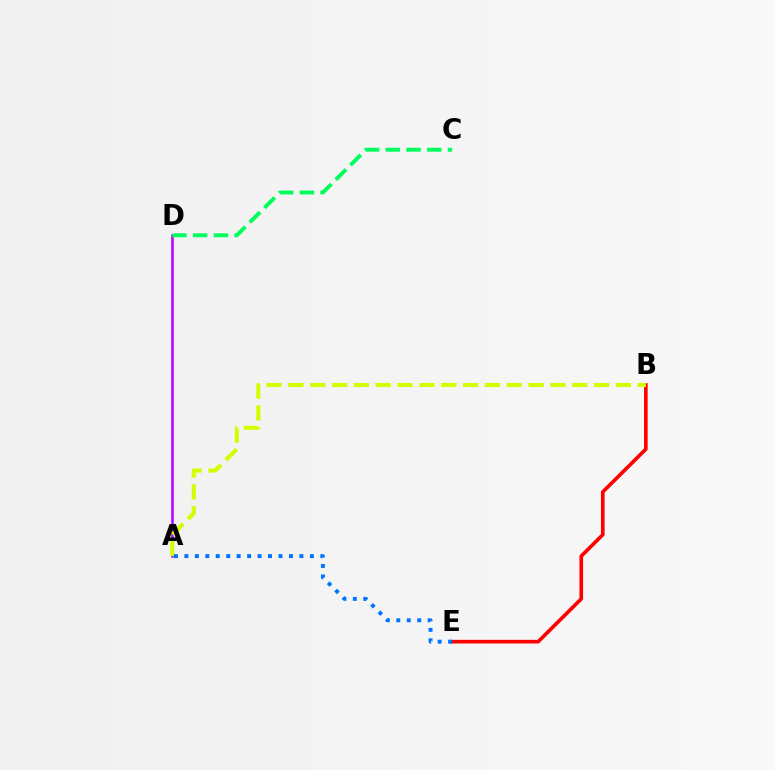{('B', 'E'): [{'color': '#ff0000', 'line_style': 'solid', 'thickness': 2.62}], ('A', 'D'): [{'color': '#b900ff', 'line_style': 'solid', 'thickness': 1.82}], ('A', 'B'): [{'color': '#d1ff00', 'line_style': 'dashed', 'thickness': 2.97}], ('A', 'E'): [{'color': '#0074ff', 'line_style': 'dotted', 'thickness': 2.84}], ('C', 'D'): [{'color': '#00ff5c', 'line_style': 'dashed', 'thickness': 2.82}]}